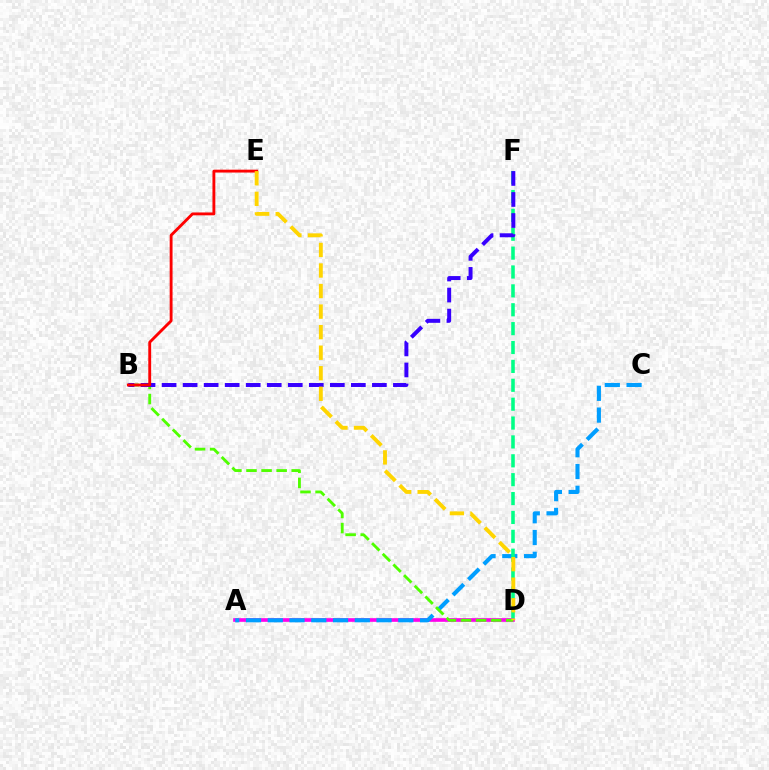{('A', 'D'): [{'color': '#ff00ed', 'line_style': 'solid', 'thickness': 2.63}], ('A', 'C'): [{'color': '#009eff', 'line_style': 'dashed', 'thickness': 2.96}], ('D', 'F'): [{'color': '#00ff86', 'line_style': 'dashed', 'thickness': 2.57}], ('B', 'D'): [{'color': '#4fff00', 'line_style': 'dashed', 'thickness': 2.05}], ('B', 'F'): [{'color': '#3700ff', 'line_style': 'dashed', 'thickness': 2.86}], ('B', 'E'): [{'color': '#ff0000', 'line_style': 'solid', 'thickness': 2.06}], ('D', 'E'): [{'color': '#ffd500', 'line_style': 'dashed', 'thickness': 2.79}]}